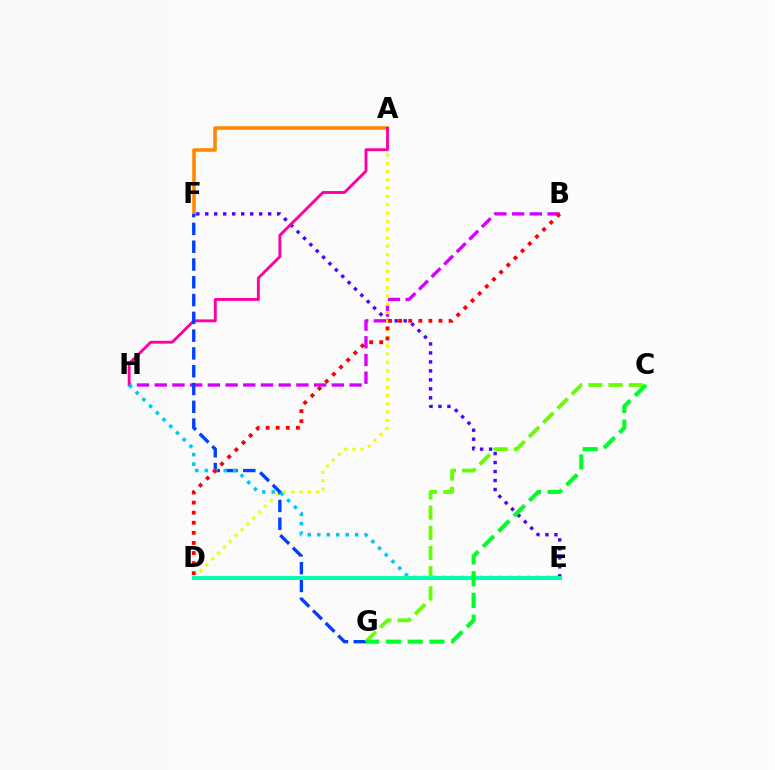{('B', 'H'): [{'color': '#d600ff', 'line_style': 'dashed', 'thickness': 2.41}], ('E', 'F'): [{'color': '#4f00ff', 'line_style': 'dotted', 'thickness': 2.44}], ('A', 'D'): [{'color': '#eeff00', 'line_style': 'dotted', 'thickness': 2.25}], ('A', 'F'): [{'color': '#ff8800', 'line_style': 'solid', 'thickness': 2.57}], ('A', 'H'): [{'color': '#ff00a0', 'line_style': 'solid', 'thickness': 2.07}], ('F', 'G'): [{'color': '#003fff', 'line_style': 'dashed', 'thickness': 2.42}], ('E', 'H'): [{'color': '#00c7ff', 'line_style': 'dotted', 'thickness': 2.57}], ('C', 'G'): [{'color': '#66ff00', 'line_style': 'dashed', 'thickness': 2.74}, {'color': '#00ff27', 'line_style': 'dashed', 'thickness': 2.96}], ('D', 'E'): [{'color': '#00ffaf', 'line_style': 'solid', 'thickness': 2.82}], ('B', 'D'): [{'color': '#ff0000', 'line_style': 'dotted', 'thickness': 2.74}]}